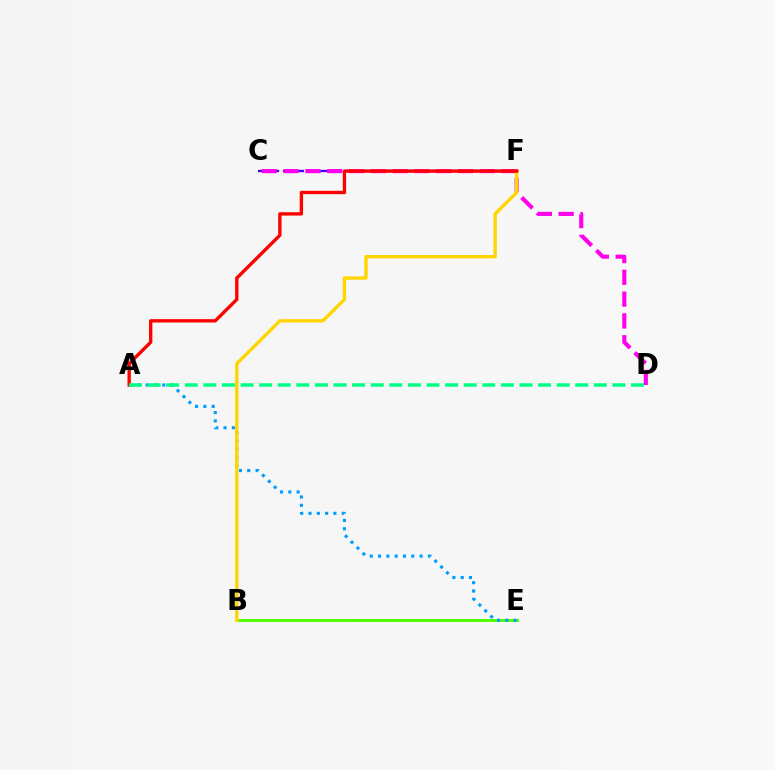{('B', 'E'): [{'color': '#4fff00', 'line_style': 'solid', 'thickness': 2.1}], ('A', 'E'): [{'color': '#009eff', 'line_style': 'dotted', 'thickness': 2.26}], ('C', 'F'): [{'color': '#3700ff', 'line_style': 'dashed', 'thickness': 1.69}], ('C', 'D'): [{'color': '#ff00ed', 'line_style': 'dashed', 'thickness': 2.96}], ('B', 'F'): [{'color': '#ffd500', 'line_style': 'solid', 'thickness': 2.42}], ('A', 'F'): [{'color': '#ff0000', 'line_style': 'solid', 'thickness': 2.41}], ('A', 'D'): [{'color': '#00ff86', 'line_style': 'dashed', 'thickness': 2.53}]}